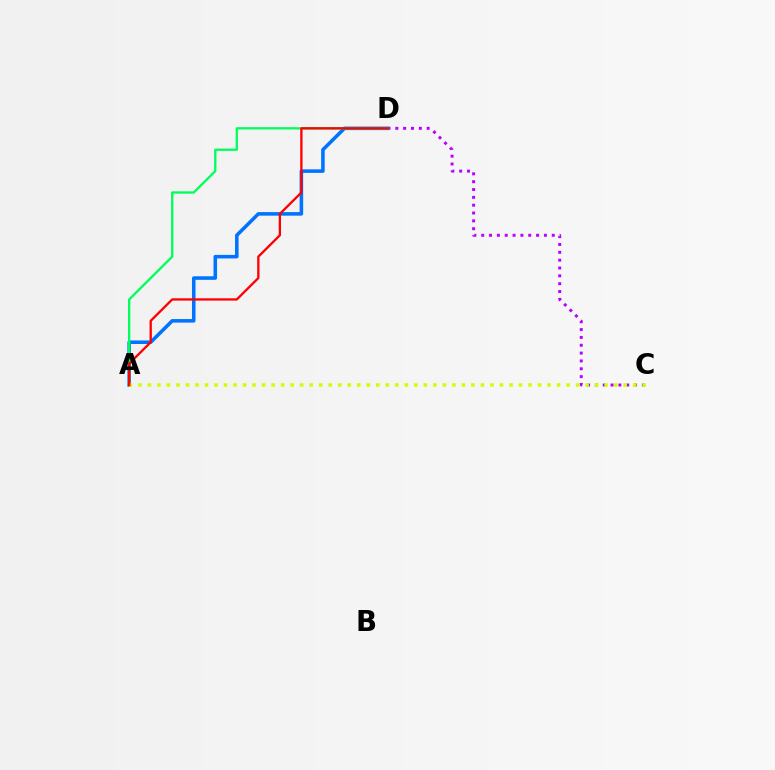{('A', 'D'): [{'color': '#0074ff', 'line_style': 'solid', 'thickness': 2.56}, {'color': '#00ff5c', 'line_style': 'solid', 'thickness': 1.67}, {'color': '#ff0000', 'line_style': 'solid', 'thickness': 1.67}], ('C', 'D'): [{'color': '#b900ff', 'line_style': 'dotted', 'thickness': 2.13}], ('A', 'C'): [{'color': '#d1ff00', 'line_style': 'dotted', 'thickness': 2.59}]}